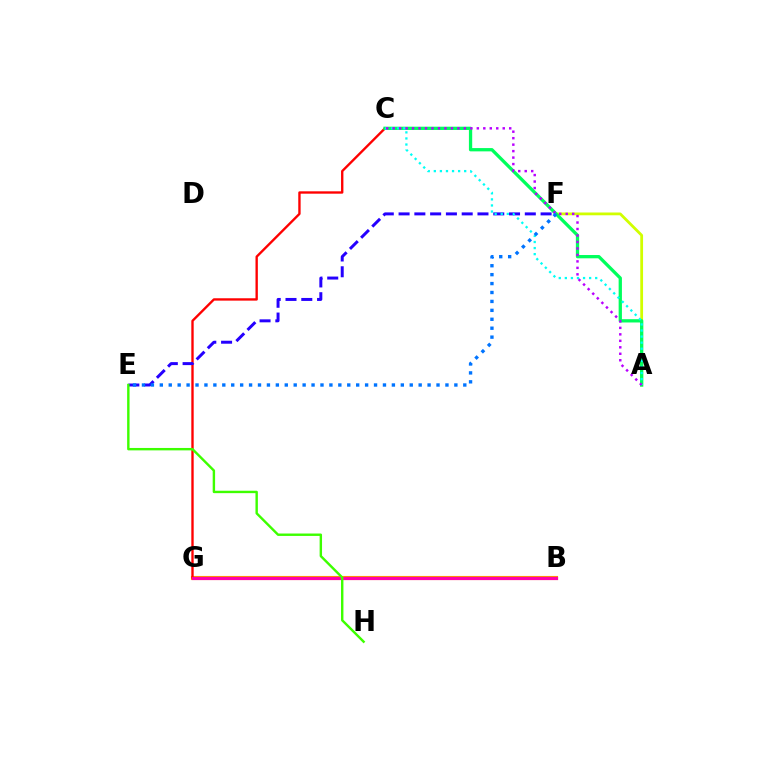{('B', 'G'): [{'color': '#ff9400', 'line_style': 'solid', 'thickness': 2.96}, {'color': '#ff00ac', 'line_style': 'solid', 'thickness': 2.27}], ('C', 'G'): [{'color': '#ff0000', 'line_style': 'solid', 'thickness': 1.7}], ('E', 'F'): [{'color': '#2500ff', 'line_style': 'dashed', 'thickness': 2.14}, {'color': '#0074ff', 'line_style': 'dotted', 'thickness': 2.43}], ('A', 'F'): [{'color': '#d1ff00', 'line_style': 'solid', 'thickness': 2.01}], ('A', 'C'): [{'color': '#00ff5c', 'line_style': 'solid', 'thickness': 2.36}, {'color': '#00fff6', 'line_style': 'dotted', 'thickness': 1.65}, {'color': '#b900ff', 'line_style': 'dotted', 'thickness': 1.76}], ('E', 'H'): [{'color': '#3dff00', 'line_style': 'solid', 'thickness': 1.74}]}